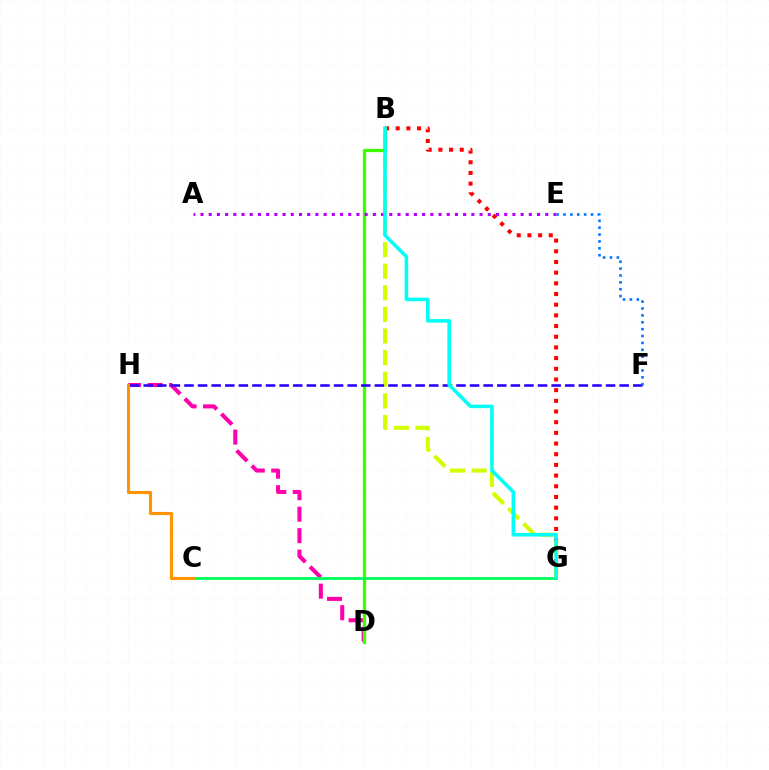{('B', 'G'): [{'color': '#ff0000', 'line_style': 'dotted', 'thickness': 2.9}, {'color': '#d1ff00', 'line_style': 'dashed', 'thickness': 2.94}, {'color': '#00fff6', 'line_style': 'solid', 'thickness': 2.56}], ('D', 'H'): [{'color': '#ff00ac', 'line_style': 'dashed', 'thickness': 2.91}], ('B', 'D'): [{'color': '#3dff00', 'line_style': 'solid', 'thickness': 2.37}], ('A', 'E'): [{'color': '#b900ff', 'line_style': 'dotted', 'thickness': 2.23}], ('C', 'G'): [{'color': '#00ff5c', 'line_style': 'solid', 'thickness': 2.03}], ('F', 'H'): [{'color': '#2500ff', 'line_style': 'dashed', 'thickness': 1.85}], ('E', 'F'): [{'color': '#0074ff', 'line_style': 'dotted', 'thickness': 1.87}], ('C', 'H'): [{'color': '#ff9400', 'line_style': 'solid', 'thickness': 2.25}]}